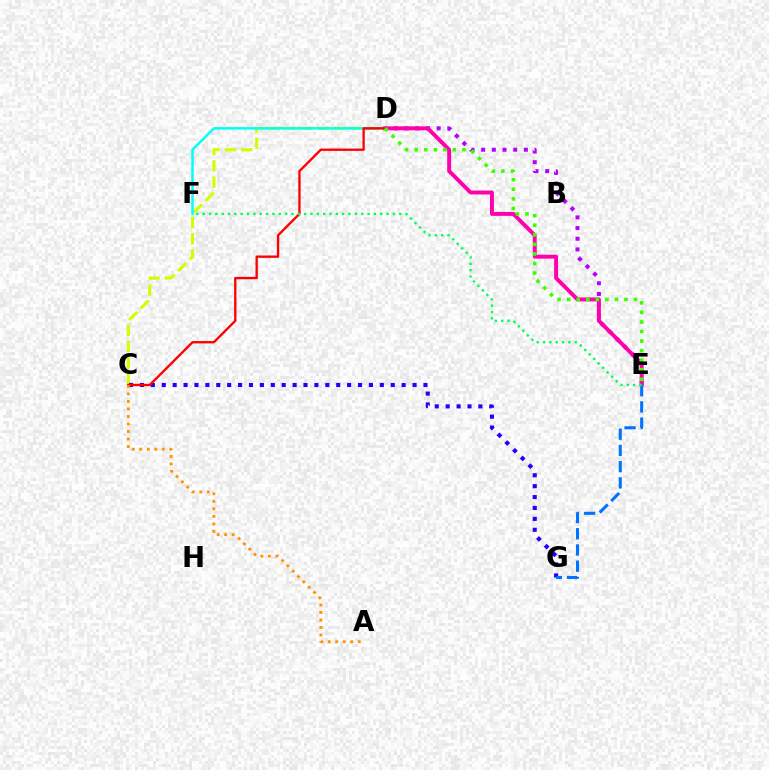{('C', 'D'): [{'color': '#d1ff00', 'line_style': 'dashed', 'thickness': 2.22}, {'color': '#ff0000', 'line_style': 'solid', 'thickness': 1.68}], ('D', 'E'): [{'color': '#b900ff', 'line_style': 'dotted', 'thickness': 2.9}, {'color': '#ff00ac', 'line_style': 'solid', 'thickness': 2.84}, {'color': '#3dff00', 'line_style': 'dotted', 'thickness': 2.6}], ('C', 'G'): [{'color': '#2500ff', 'line_style': 'dotted', 'thickness': 2.96}], ('E', 'G'): [{'color': '#0074ff', 'line_style': 'dashed', 'thickness': 2.2}], ('D', 'F'): [{'color': '#00fff6', 'line_style': 'solid', 'thickness': 1.76}], ('E', 'F'): [{'color': '#00ff5c', 'line_style': 'dotted', 'thickness': 1.72}], ('A', 'C'): [{'color': '#ff9400', 'line_style': 'dotted', 'thickness': 2.04}]}